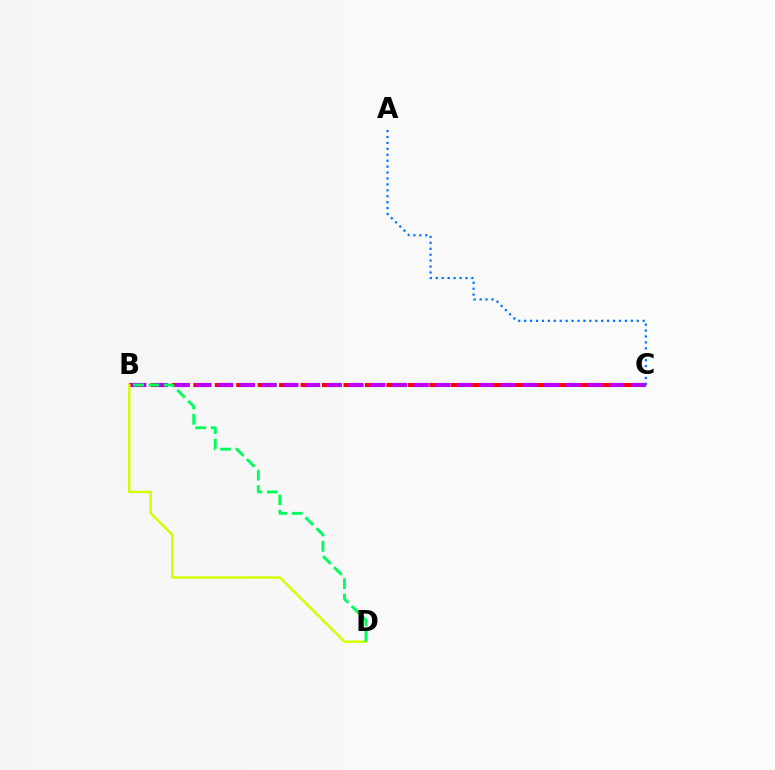{('B', 'C'): [{'color': '#ff0000', 'line_style': 'dashed', 'thickness': 2.91}, {'color': '#b900ff', 'line_style': 'dashed', 'thickness': 2.95}], ('B', 'D'): [{'color': '#d1ff00', 'line_style': 'solid', 'thickness': 1.76}, {'color': '#00ff5c', 'line_style': 'dashed', 'thickness': 2.09}], ('A', 'C'): [{'color': '#0074ff', 'line_style': 'dotted', 'thickness': 1.61}]}